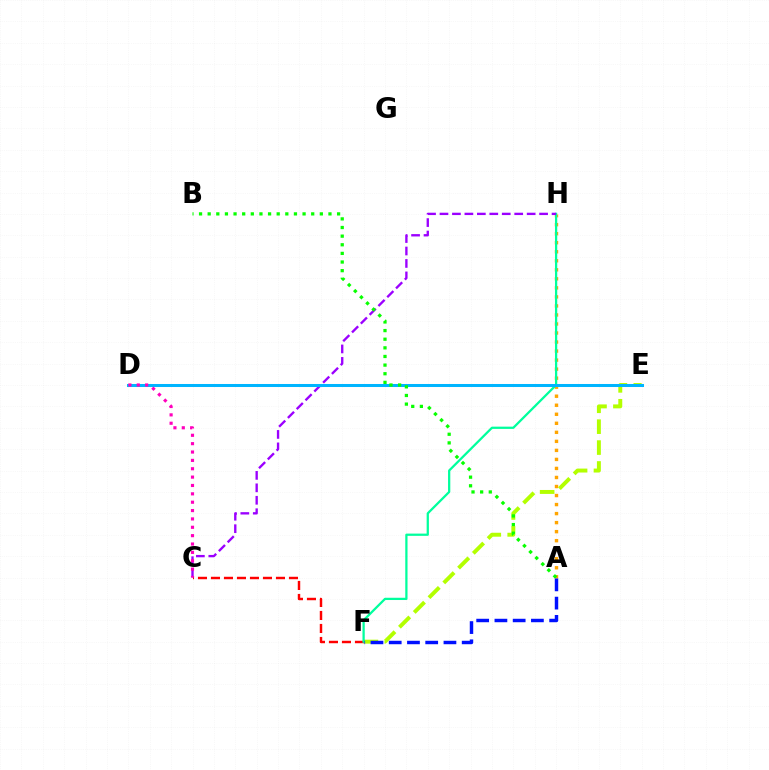{('A', 'H'): [{'color': '#ffa500', 'line_style': 'dotted', 'thickness': 2.45}], ('E', 'F'): [{'color': '#b3ff00', 'line_style': 'dashed', 'thickness': 2.84}], ('C', 'F'): [{'color': '#ff0000', 'line_style': 'dashed', 'thickness': 1.77}], ('F', 'H'): [{'color': '#00ff9d', 'line_style': 'solid', 'thickness': 1.63}], ('C', 'H'): [{'color': '#9b00ff', 'line_style': 'dashed', 'thickness': 1.69}], ('D', 'E'): [{'color': '#00b5ff', 'line_style': 'solid', 'thickness': 2.17}], ('C', 'D'): [{'color': '#ff00bd', 'line_style': 'dotted', 'thickness': 2.27}], ('A', 'B'): [{'color': '#08ff00', 'line_style': 'dotted', 'thickness': 2.34}], ('A', 'F'): [{'color': '#0010ff', 'line_style': 'dashed', 'thickness': 2.48}]}